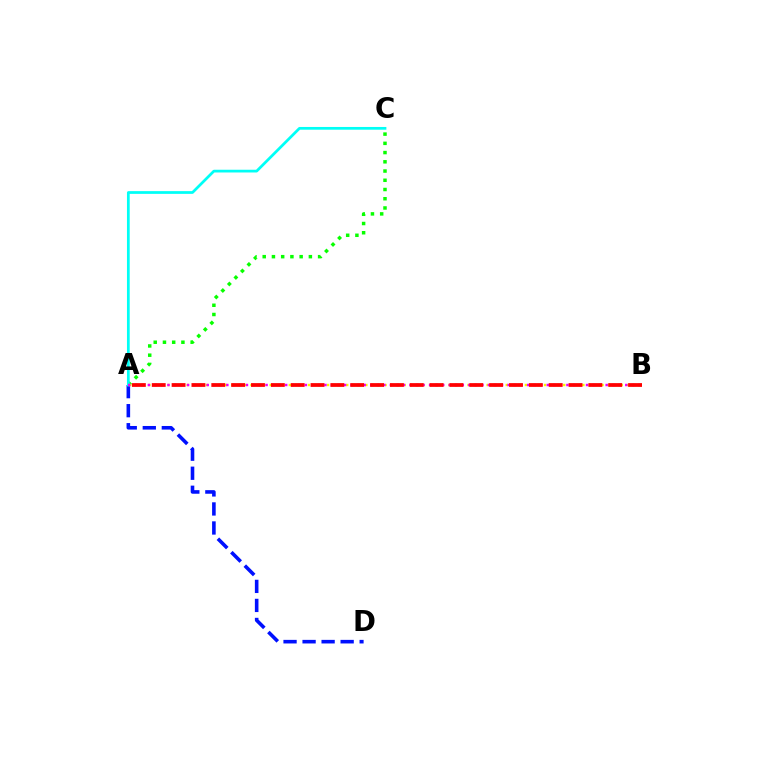{('A', 'C'): [{'color': '#08ff00', 'line_style': 'dotted', 'thickness': 2.51}, {'color': '#00fff6', 'line_style': 'solid', 'thickness': 1.97}], ('A', 'D'): [{'color': '#0010ff', 'line_style': 'dashed', 'thickness': 2.59}], ('A', 'B'): [{'color': '#fcf500', 'line_style': 'dotted', 'thickness': 1.73}, {'color': '#ee00ff', 'line_style': 'dotted', 'thickness': 1.78}, {'color': '#ff0000', 'line_style': 'dashed', 'thickness': 2.7}]}